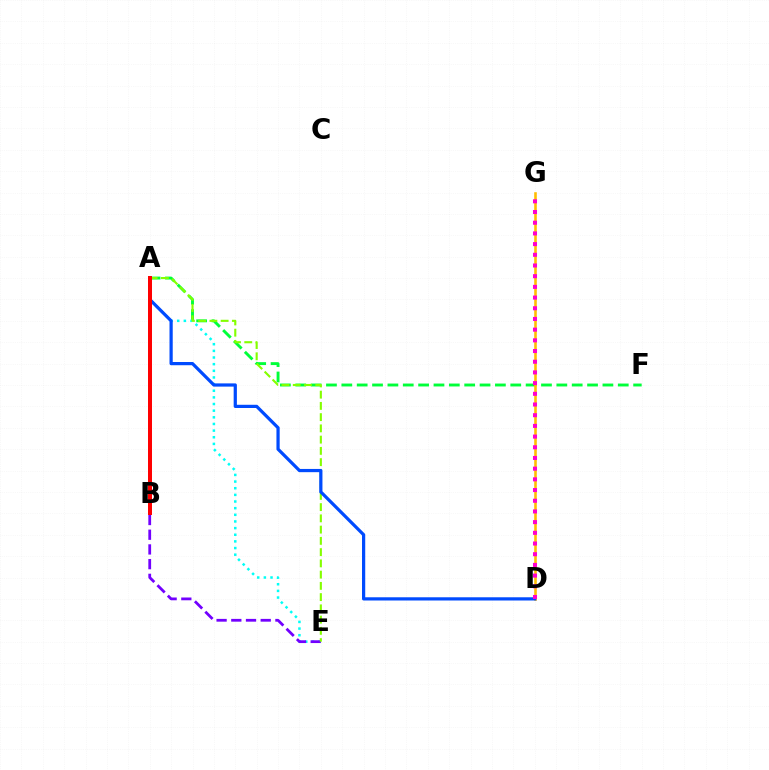{('A', 'F'): [{'color': '#00ff39', 'line_style': 'dashed', 'thickness': 2.09}], ('A', 'E'): [{'color': '#00fff6', 'line_style': 'dotted', 'thickness': 1.81}, {'color': '#84ff00', 'line_style': 'dashed', 'thickness': 1.53}], ('B', 'E'): [{'color': '#7200ff', 'line_style': 'dashed', 'thickness': 2.0}], ('D', 'G'): [{'color': '#ffbd00', 'line_style': 'solid', 'thickness': 1.87}, {'color': '#ff00cf', 'line_style': 'dotted', 'thickness': 2.91}], ('A', 'D'): [{'color': '#004bff', 'line_style': 'solid', 'thickness': 2.32}], ('A', 'B'): [{'color': '#ff0000', 'line_style': 'solid', 'thickness': 2.87}]}